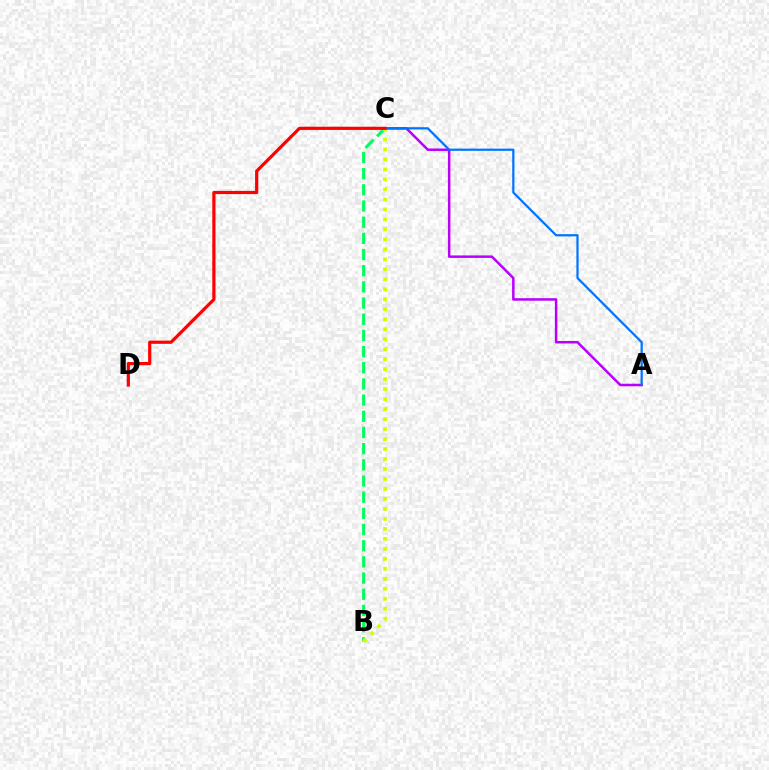{('A', 'C'): [{'color': '#b900ff', 'line_style': 'solid', 'thickness': 1.8}, {'color': '#0074ff', 'line_style': 'solid', 'thickness': 1.61}], ('B', 'C'): [{'color': '#00ff5c', 'line_style': 'dashed', 'thickness': 2.2}, {'color': '#d1ff00', 'line_style': 'dotted', 'thickness': 2.71}], ('C', 'D'): [{'color': '#ff0000', 'line_style': 'solid', 'thickness': 2.3}]}